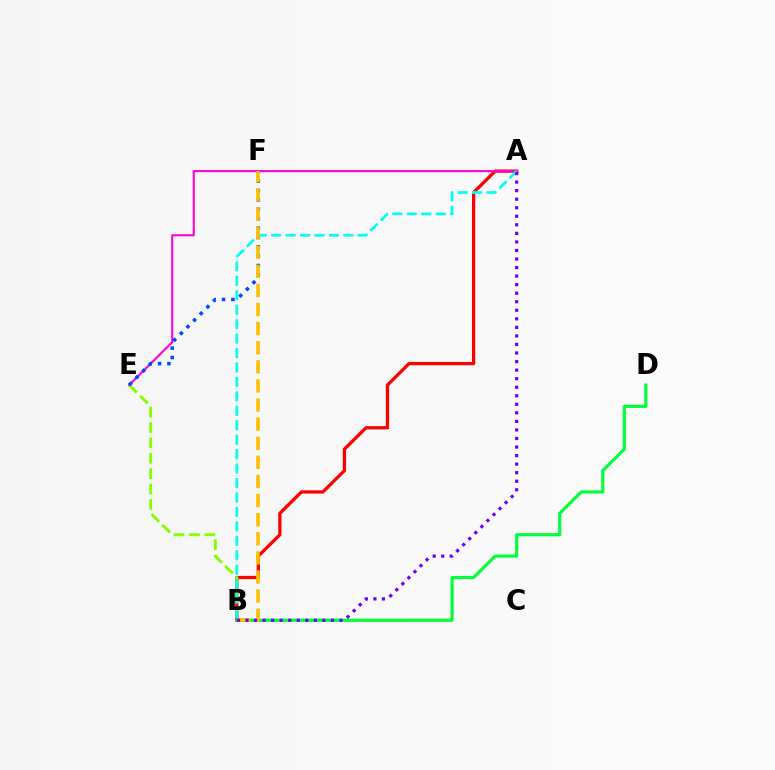{('A', 'B'): [{'color': '#ff0000', 'line_style': 'solid', 'thickness': 2.35}, {'color': '#00fff6', 'line_style': 'dashed', 'thickness': 1.96}, {'color': '#7200ff', 'line_style': 'dotted', 'thickness': 2.32}], ('B', 'E'): [{'color': '#84ff00', 'line_style': 'dashed', 'thickness': 2.09}], ('A', 'E'): [{'color': '#ff00cf', 'line_style': 'solid', 'thickness': 1.51}], ('E', 'F'): [{'color': '#004bff', 'line_style': 'dotted', 'thickness': 2.54}], ('B', 'D'): [{'color': '#00ff39', 'line_style': 'solid', 'thickness': 2.26}], ('B', 'F'): [{'color': '#ffbd00', 'line_style': 'dashed', 'thickness': 2.6}]}